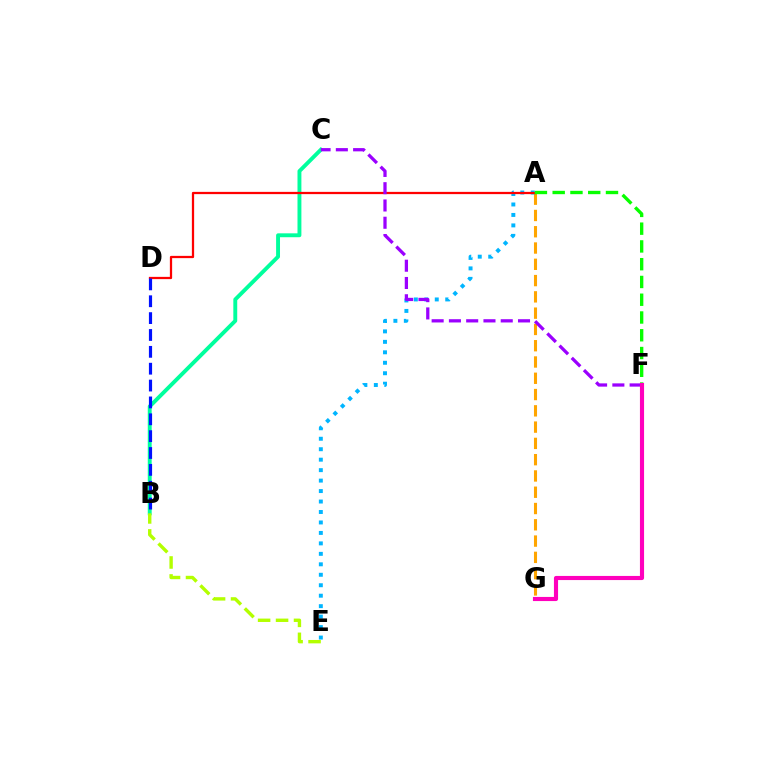{('B', 'C'): [{'color': '#00ff9d', 'line_style': 'solid', 'thickness': 2.81}], ('A', 'G'): [{'color': '#ffa500', 'line_style': 'dashed', 'thickness': 2.21}], ('A', 'E'): [{'color': '#00b5ff', 'line_style': 'dotted', 'thickness': 2.84}], ('A', 'D'): [{'color': '#ff0000', 'line_style': 'solid', 'thickness': 1.63}], ('A', 'F'): [{'color': '#08ff00', 'line_style': 'dashed', 'thickness': 2.41}], ('B', 'E'): [{'color': '#b3ff00', 'line_style': 'dashed', 'thickness': 2.44}], ('C', 'F'): [{'color': '#9b00ff', 'line_style': 'dashed', 'thickness': 2.35}], ('F', 'G'): [{'color': '#ff00bd', 'line_style': 'solid', 'thickness': 2.97}], ('B', 'D'): [{'color': '#0010ff', 'line_style': 'dashed', 'thickness': 2.29}]}